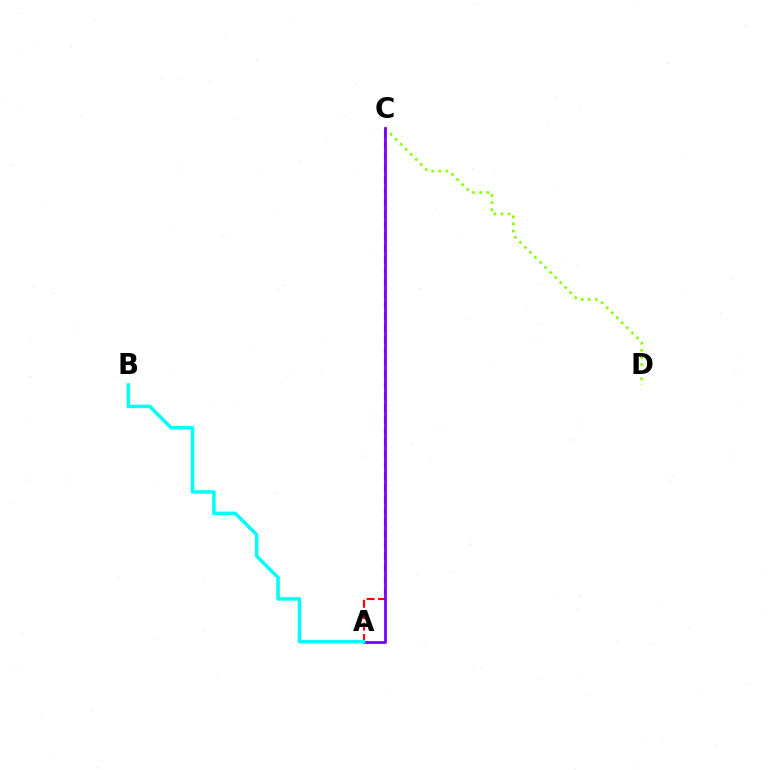{('A', 'C'): [{'color': '#ff0000', 'line_style': 'dashed', 'thickness': 1.55}, {'color': '#7200ff', 'line_style': 'solid', 'thickness': 1.99}], ('C', 'D'): [{'color': '#84ff00', 'line_style': 'dotted', 'thickness': 1.93}], ('A', 'B'): [{'color': '#00fff6', 'line_style': 'solid', 'thickness': 2.53}]}